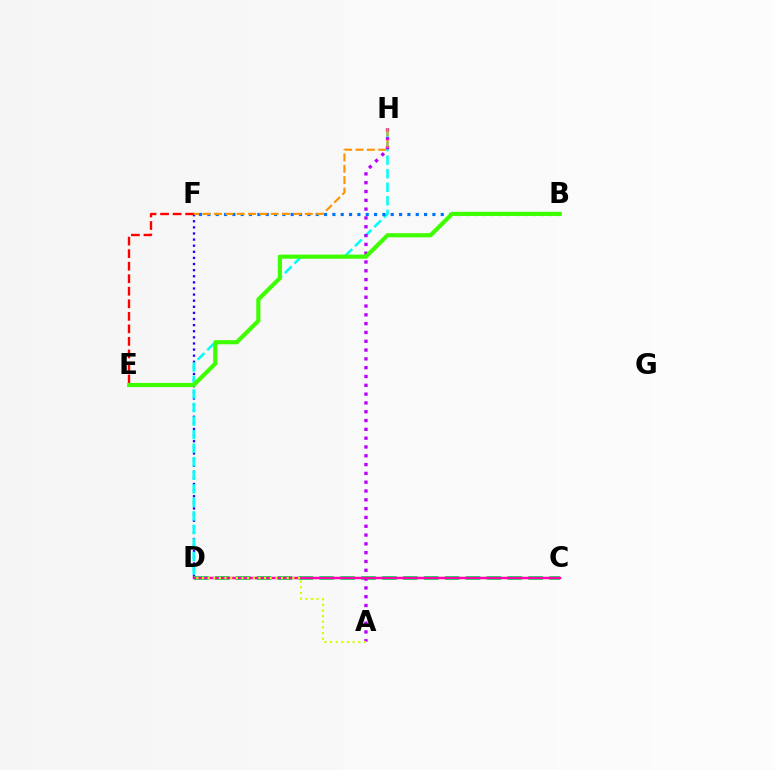{('D', 'F'): [{'color': '#2500ff', 'line_style': 'dotted', 'thickness': 1.66}], ('D', 'H'): [{'color': '#00fff6', 'line_style': 'dashed', 'thickness': 1.84}], ('C', 'D'): [{'color': '#00ff5c', 'line_style': 'dashed', 'thickness': 2.84}, {'color': '#ff00ac', 'line_style': 'solid', 'thickness': 1.79}], ('A', 'H'): [{'color': '#b900ff', 'line_style': 'dotted', 'thickness': 2.39}], ('B', 'F'): [{'color': '#0074ff', 'line_style': 'dotted', 'thickness': 2.26}], ('E', 'F'): [{'color': '#ff0000', 'line_style': 'dashed', 'thickness': 1.7}], ('A', 'D'): [{'color': '#d1ff00', 'line_style': 'dotted', 'thickness': 1.53}], ('B', 'E'): [{'color': '#3dff00', 'line_style': 'solid', 'thickness': 2.98}], ('F', 'H'): [{'color': '#ff9400', 'line_style': 'dashed', 'thickness': 1.54}]}